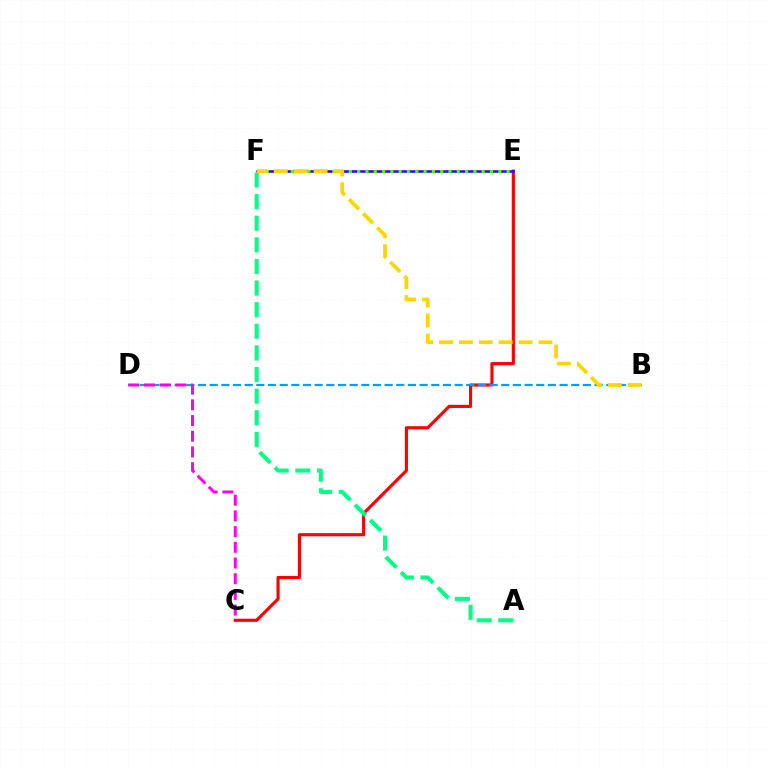{('C', 'E'): [{'color': '#ff0000', 'line_style': 'solid', 'thickness': 2.25}], ('B', 'D'): [{'color': '#009eff', 'line_style': 'dashed', 'thickness': 1.58}], ('E', 'F'): [{'color': '#3700ff', 'line_style': 'solid', 'thickness': 1.86}, {'color': '#4fff00', 'line_style': 'dotted', 'thickness': 2.26}], ('A', 'F'): [{'color': '#00ff86', 'line_style': 'dashed', 'thickness': 2.94}], ('C', 'D'): [{'color': '#ff00ed', 'line_style': 'dashed', 'thickness': 2.13}], ('B', 'F'): [{'color': '#ffd500', 'line_style': 'dashed', 'thickness': 2.7}]}